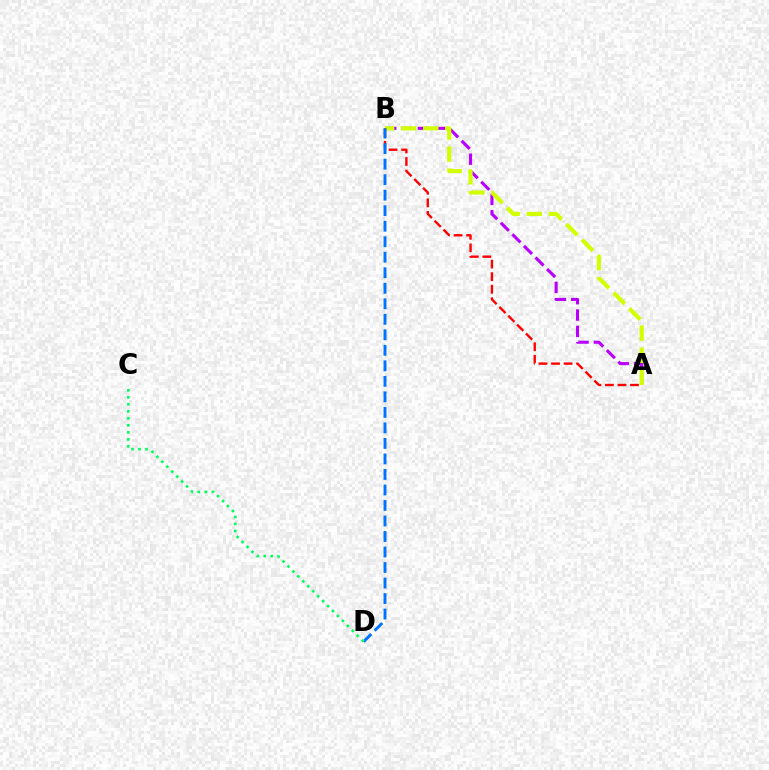{('A', 'B'): [{'color': '#b900ff', 'line_style': 'dashed', 'thickness': 2.22}, {'color': '#d1ff00', 'line_style': 'dashed', 'thickness': 3.0}, {'color': '#ff0000', 'line_style': 'dashed', 'thickness': 1.7}], ('B', 'D'): [{'color': '#0074ff', 'line_style': 'dashed', 'thickness': 2.11}], ('C', 'D'): [{'color': '#00ff5c', 'line_style': 'dotted', 'thickness': 1.9}]}